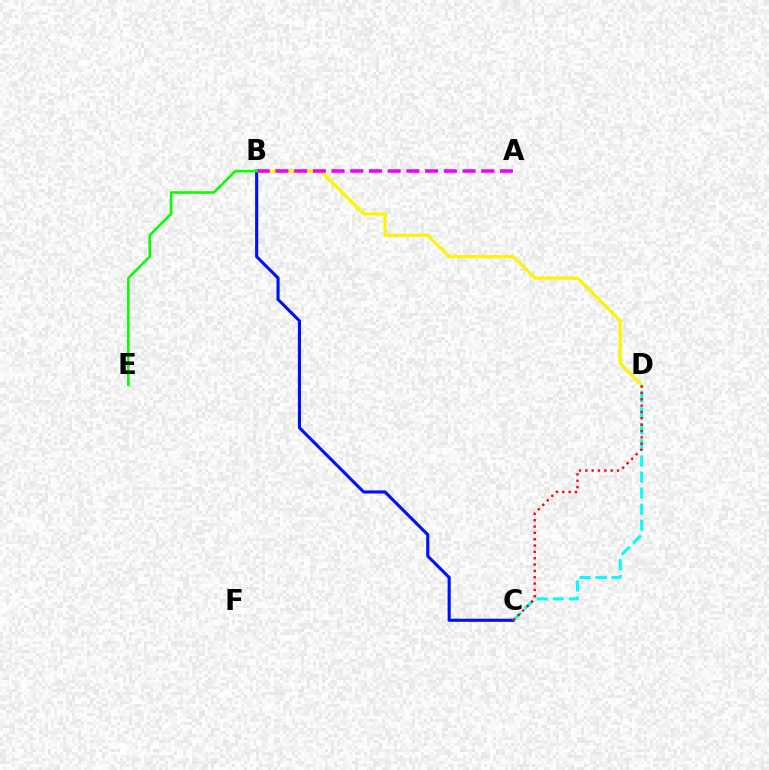{('B', 'D'): [{'color': '#fcf500', 'line_style': 'solid', 'thickness': 2.29}], ('B', 'C'): [{'color': '#0010ff', 'line_style': 'solid', 'thickness': 2.24}], ('A', 'B'): [{'color': '#ee00ff', 'line_style': 'dashed', 'thickness': 2.54}], ('C', 'D'): [{'color': '#00fff6', 'line_style': 'dashed', 'thickness': 2.18}, {'color': '#ff0000', 'line_style': 'dotted', 'thickness': 1.72}], ('B', 'E'): [{'color': '#08ff00', 'line_style': 'solid', 'thickness': 1.87}]}